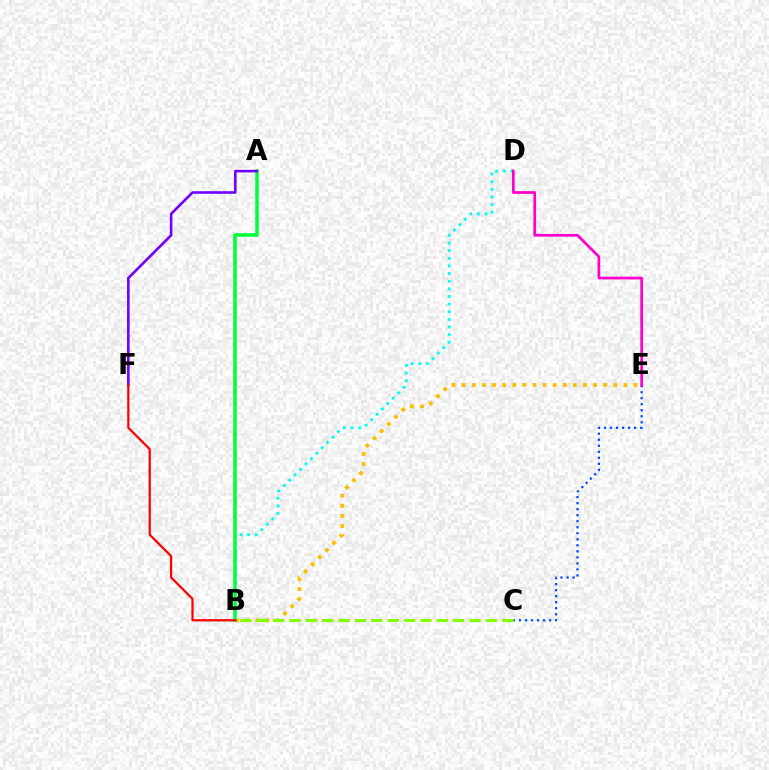{('B', 'E'): [{'color': '#ffbd00', 'line_style': 'dotted', 'thickness': 2.75}], ('B', 'D'): [{'color': '#00fff6', 'line_style': 'dotted', 'thickness': 2.07}], ('A', 'B'): [{'color': '#00ff39', 'line_style': 'solid', 'thickness': 2.52}], ('C', 'E'): [{'color': '#004bff', 'line_style': 'dotted', 'thickness': 1.64}], ('D', 'E'): [{'color': '#ff00cf', 'line_style': 'solid', 'thickness': 1.96}], ('B', 'C'): [{'color': '#84ff00', 'line_style': 'dashed', 'thickness': 2.22}], ('A', 'F'): [{'color': '#7200ff', 'line_style': 'solid', 'thickness': 1.88}], ('B', 'F'): [{'color': '#ff0000', 'line_style': 'solid', 'thickness': 1.61}]}